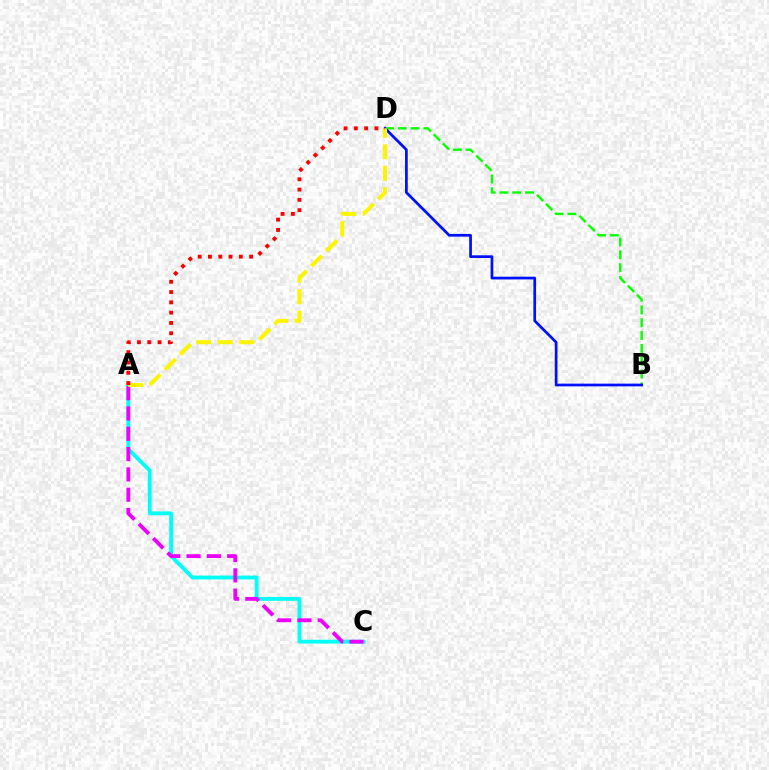{('B', 'D'): [{'color': '#08ff00', 'line_style': 'dashed', 'thickness': 1.74}, {'color': '#0010ff', 'line_style': 'solid', 'thickness': 1.96}], ('A', 'C'): [{'color': '#00fff6', 'line_style': 'solid', 'thickness': 2.76}, {'color': '#ee00ff', 'line_style': 'dashed', 'thickness': 2.76}], ('A', 'D'): [{'color': '#fcf500', 'line_style': 'dashed', 'thickness': 2.91}, {'color': '#ff0000', 'line_style': 'dotted', 'thickness': 2.8}]}